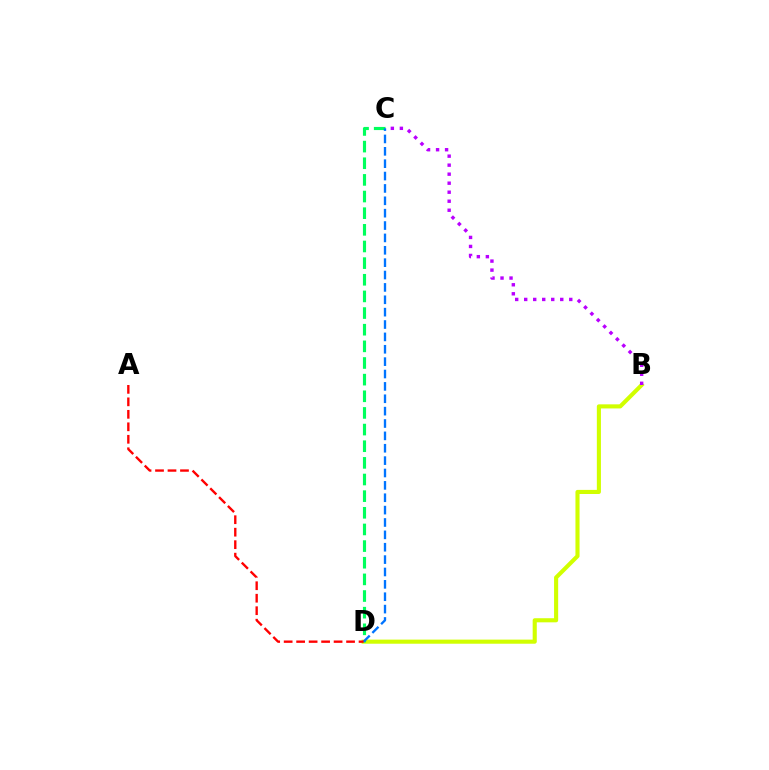{('B', 'D'): [{'color': '#d1ff00', 'line_style': 'solid', 'thickness': 2.95}], ('C', 'D'): [{'color': '#00ff5c', 'line_style': 'dashed', 'thickness': 2.26}, {'color': '#0074ff', 'line_style': 'dashed', 'thickness': 1.68}], ('B', 'C'): [{'color': '#b900ff', 'line_style': 'dotted', 'thickness': 2.45}], ('A', 'D'): [{'color': '#ff0000', 'line_style': 'dashed', 'thickness': 1.7}]}